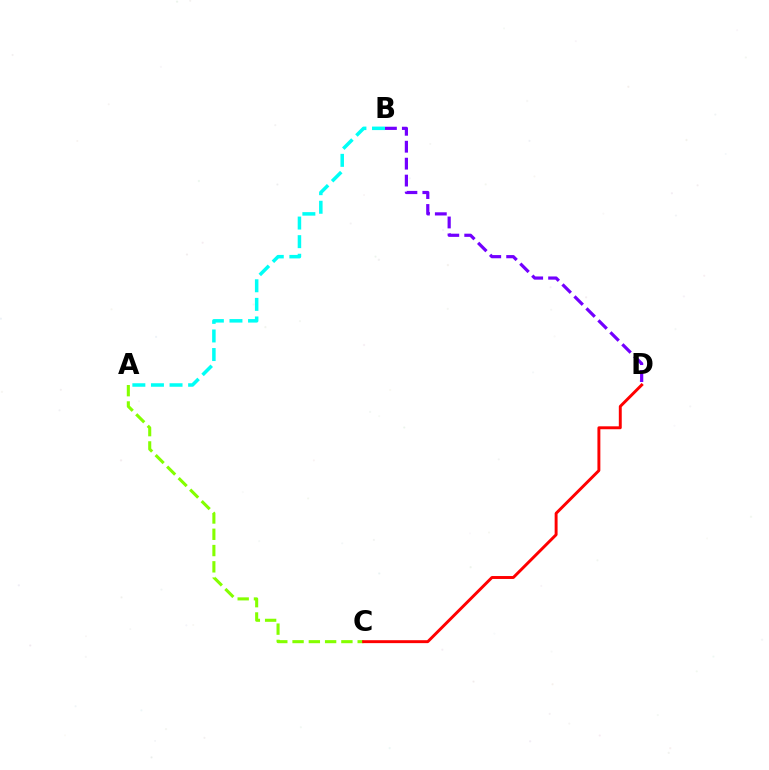{('A', 'C'): [{'color': '#84ff00', 'line_style': 'dashed', 'thickness': 2.21}], ('A', 'B'): [{'color': '#00fff6', 'line_style': 'dashed', 'thickness': 2.53}], ('C', 'D'): [{'color': '#ff0000', 'line_style': 'solid', 'thickness': 2.11}], ('B', 'D'): [{'color': '#7200ff', 'line_style': 'dashed', 'thickness': 2.3}]}